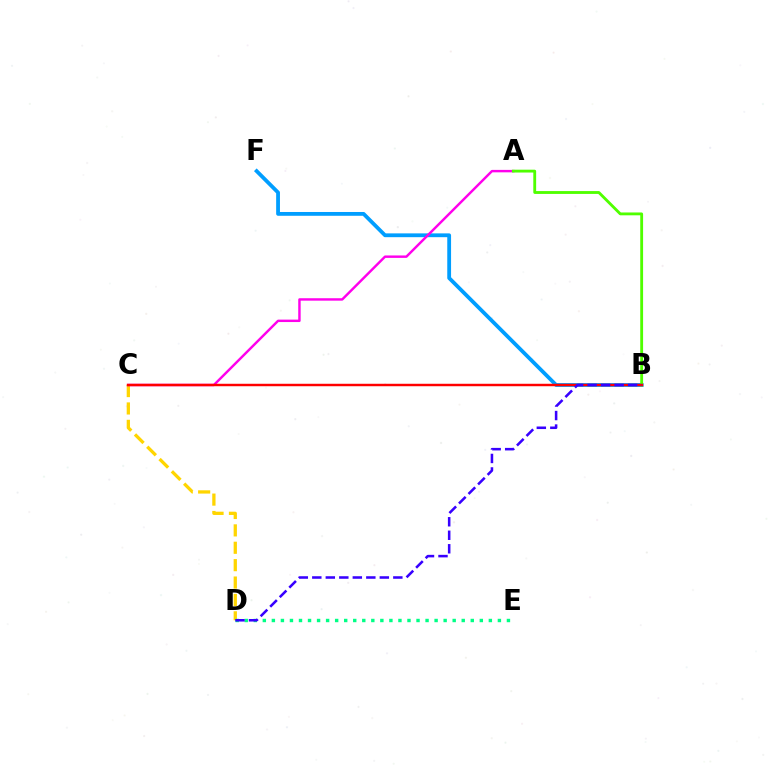{('C', 'D'): [{'color': '#ffd500', 'line_style': 'dashed', 'thickness': 2.36}], ('B', 'F'): [{'color': '#009eff', 'line_style': 'solid', 'thickness': 2.74}], ('D', 'E'): [{'color': '#00ff86', 'line_style': 'dotted', 'thickness': 2.46}], ('A', 'C'): [{'color': '#ff00ed', 'line_style': 'solid', 'thickness': 1.76}], ('A', 'B'): [{'color': '#4fff00', 'line_style': 'solid', 'thickness': 2.05}], ('B', 'C'): [{'color': '#ff0000', 'line_style': 'solid', 'thickness': 1.77}], ('B', 'D'): [{'color': '#3700ff', 'line_style': 'dashed', 'thickness': 1.83}]}